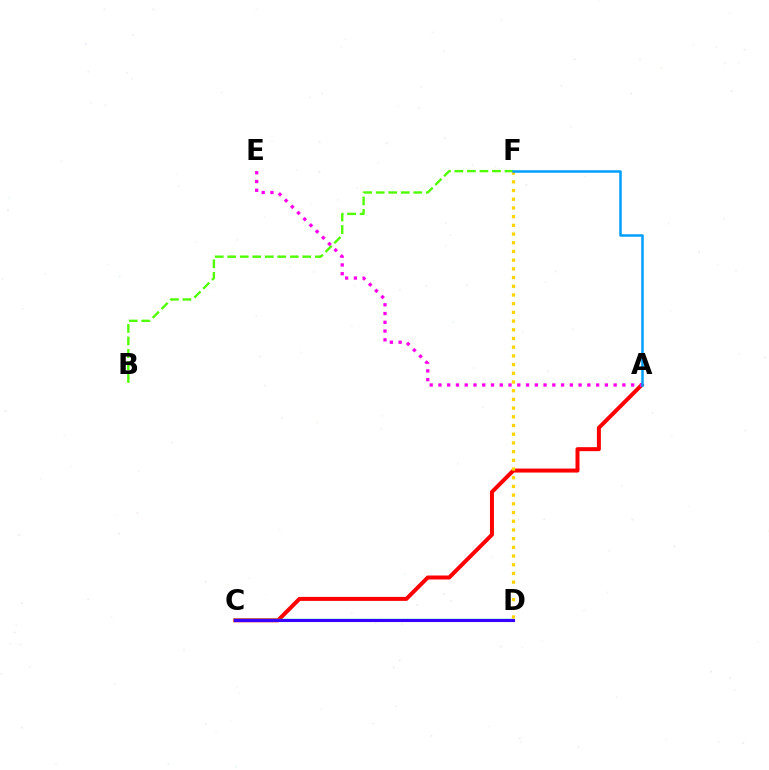{('A', 'C'): [{'color': '#ff0000', 'line_style': 'solid', 'thickness': 2.87}], ('B', 'F'): [{'color': '#4fff00', 'line_style': 'dashed', 'thickness': 1.7}], ('C', 'D'): [{'color': '#00ff86', 'line_style': 'solid', 'thickness': 1.73}, {'color': '#3700ff', 'line_style': 'solid', 'thickness': 2.23}], ('D', 'F'): [{'color': '#ffd500', 'line_style': 'dotted', 'thickness': 2.36}], ('A', 'E'): [{'color': '#ff00ed', 'line_style': 'dotted', 'thickness': 2.38}], ('A', 'F'): [{'color': '#009eff', 'line_style': 'solid', 'thickness': 1.8}]}